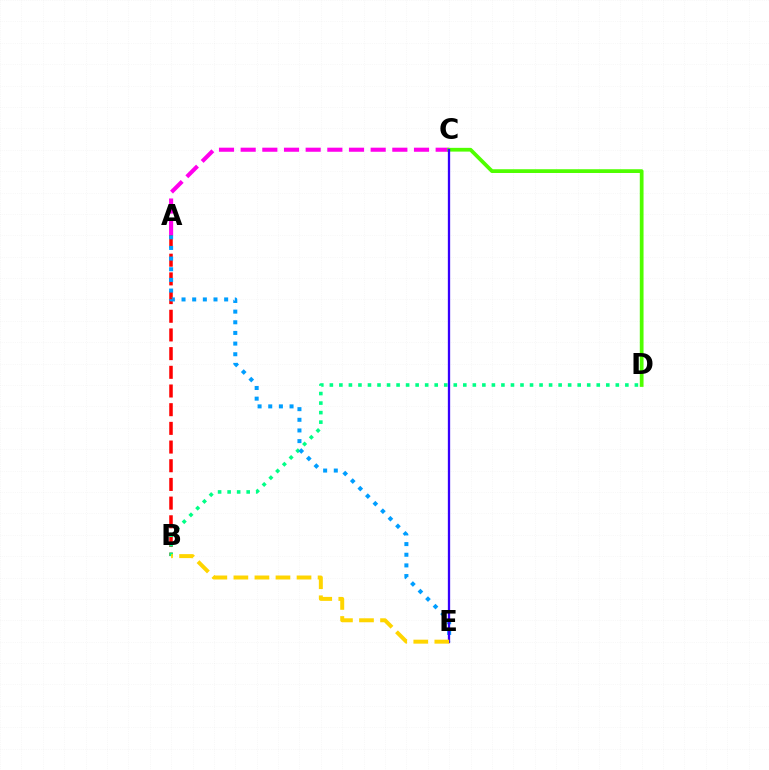{('A', 'C'): [{'color': '#ff00ed', 'line_style': 'dashed', 'thickness': 2.94}], ('A', 'B'): [{'color': '#ff0000', 'line_style': 'dashed', 'thickness': 2.54}], ('B', 'D'): [{'color': '#00ff86', 'line_style': 'dotted', 'thickness': 2.59}], ('C', 'D'): [{'color': '#4fff00', 'line_style': 'solid', 'thickness': 2.7}], ('A', 'E'): [{'color': '#009eff', 'line_style': 'dotted', 'thickness': 2.89}], ('C', 'E'): [{'color': '#3700ff', 'line_style': 'solid', 'thickness': 1.66}], ('B', 'E'): [{'color': '#ffd500', 'line_style': 'dashed', 'thickness': 2.86}]}